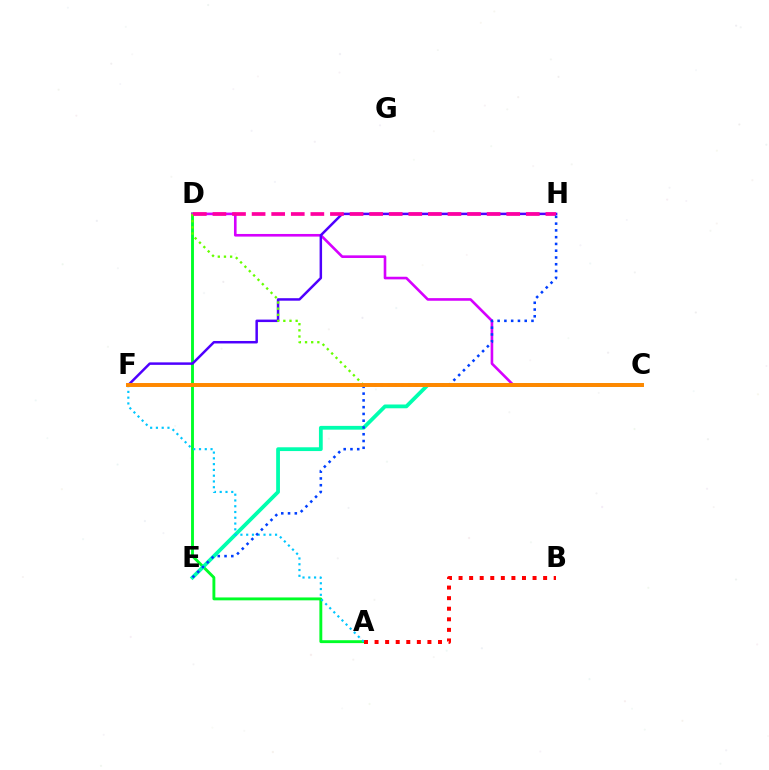{('A', 'D'): [{'color': '#00ff27', 'line_style': 'solid', 'thickness': 2.08}], ('C', 'D'): [{'color': '#d600ff', 'line_style': 'solid', 'thickness': 1.89}, {'color': '#66ff00', 'line_style': 'dotted', 'thickness': 1.67}], ('A', 'B'): [{'color': '#ff0000', 'line_style': 'dotted', 'thickness': 2.87}], ('F', 'H'): [{'color': '#4f00ff', 'line_style': 'solid', 'thickness': 1.79}], ('C', 'E'): [{'color': '#00ffaf', 'line_style': 'solid', 'thickness': 2.72}], ('C', 'F'): [{'color': '#eeff00', 'line_style': 'dashed', 'thickness': 1.64}, {'color': '#ff8800', 'line_style': 'solid', 'thickness': 2.84}], ('A', 'F'): [{'color': '#00c7ff', 'line_style': 'dotted', 'thickness': 1.57}], ('D', 'H'): [{'color': '#ff00a0', 'line_style': 'dashed', 'thickness': 2.66}], ('E', 'H'): [{'color': '#003fff', 'line_style': 'dotted', 'thickness': 1.84}]}